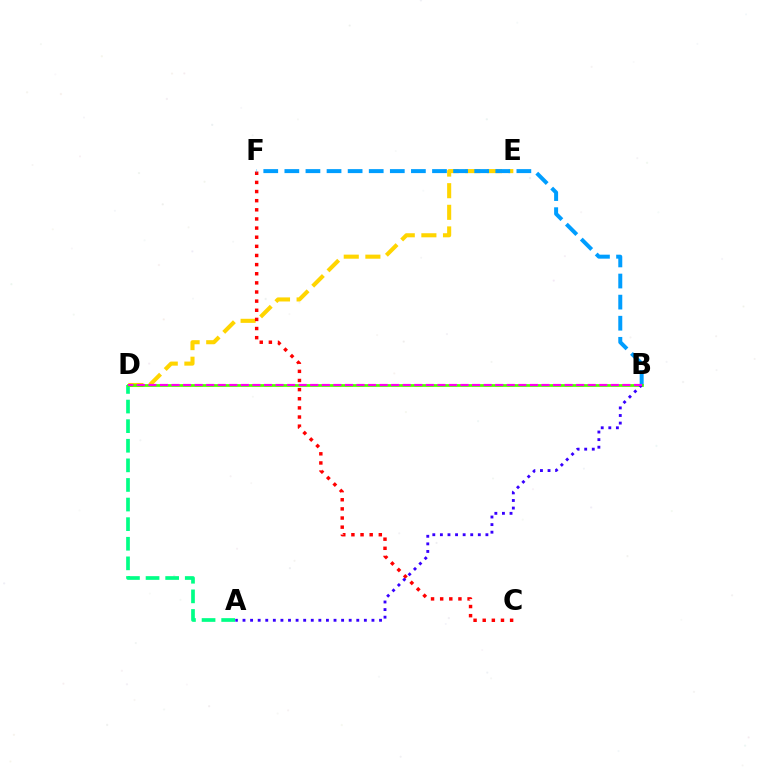{('D', 'E'): [{'color': '#ffd500', 'line_style': 'dashed', 'thickness': 2.94}], ('C', 'F'): [{'color': '#ff0000', 'line_style': 'dotted', 'thickness': 2.48}], ('B', 'F'): [{'color': '#009eff', 'line_style': 'dashed', 'thickness': 2.87}], ('A', 'D'): [{'color': '#00ff86', 'line_style': 'dashed', 'thickness': 2.66}], ('B', 'D'): [{'color': '#4fff00', 'line_style': 'solid', 'thickness': 1.98}, {'color': '#ff00ed', 'line_style': 'dashed', 'thickness': 1.57}], ('A', 'B'): [{'color': '#3700ff', 'line_style': 'dotted', 'thickness': 2.06}]}